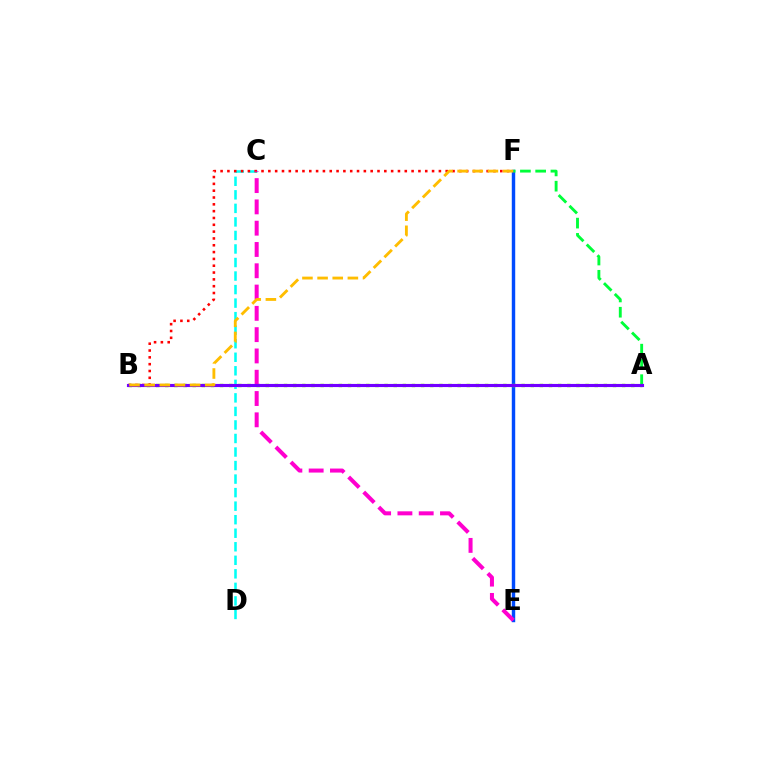{('E', 'F'): [{'color': '#004bff', 'line_style': 'solid', 'thickness': 2.47}], ('A', 'B'): [{'color': '#84ff00', 'line_style': 'dotted', 'thickness': 2.48}, {'color': '#7200ff', 'line_style': 'solid', 'thickness': 2.25}], ('C', 'D'): [{'color': '#00fff6', 'line_style': 'dashed', 'thickness': 1.84}], ('A', 'F'): [{'color': '#00ff39', 'line_style': 'dashed', 'thickness': 2.07}], ('B', 'F'): [{'color': '#ff0000', 'line_style': 'dotted', 'thickness': 1.85}, {'color': '#ffbd00', 'line_style': 'dashed', 'thickness': 2.06}], ('C', 'E'): [{'color': '#ff00cf', 'line_style': 'dashed', 'thickness': 2.89}]}